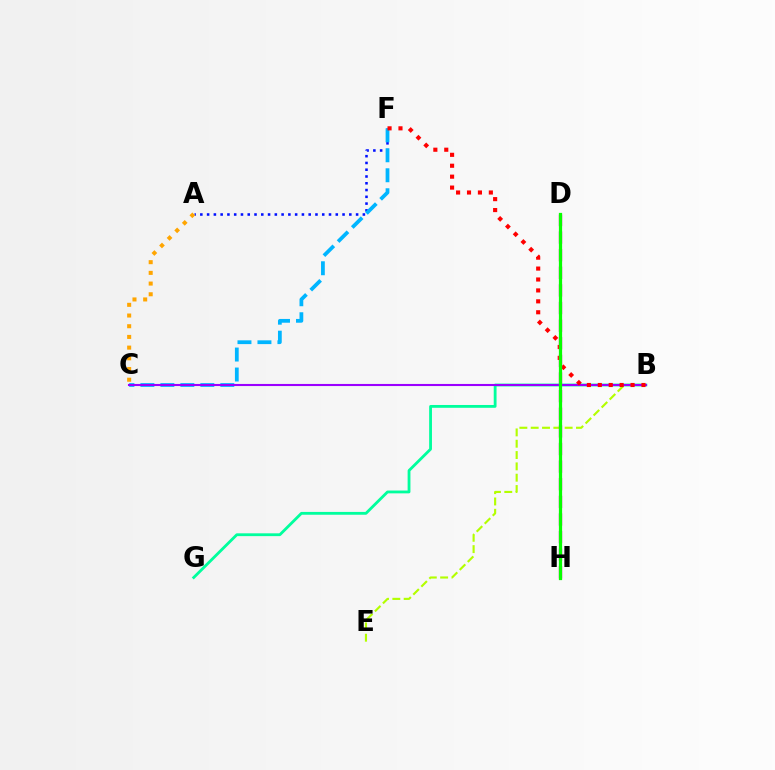{('B', 'G'): [{'color': '#00ff9d', 'line_style': 'solid', 'thickness': 2.03}], ('A', 'F'): [{'color': '#0010ff', 'line_style': 'dotted', 'thickness': 1.84}], ('B', 'E'): [{'color': '#b3ff00', 'line_style': 'dashed', 'thickness': 1.54}], ('C', 'F'): [{'color': '#00b5ff', 'line_style': 'dashed', 'thickness': 2.71}], ('B', 'C'): [{'color': '#9b00ff', 'line_style': 'solid', 'thickness': 1.51}], ('B', 'F'): [{'color': '#ff0000', 'line_style': 'dotted', 'thickness': 2.97}], ('A', 'C'): [{'color': '#ffa500', 'line_style': 'dotted', 'thickness': 2.91}], ('D', 'H'): [{'color': '#ff00bd', 'line_style': 'dashed', 'thickness': 2.39}, {'color': '#08ff00', 'line_style': 'solid', 'thickness': 2.32}]}